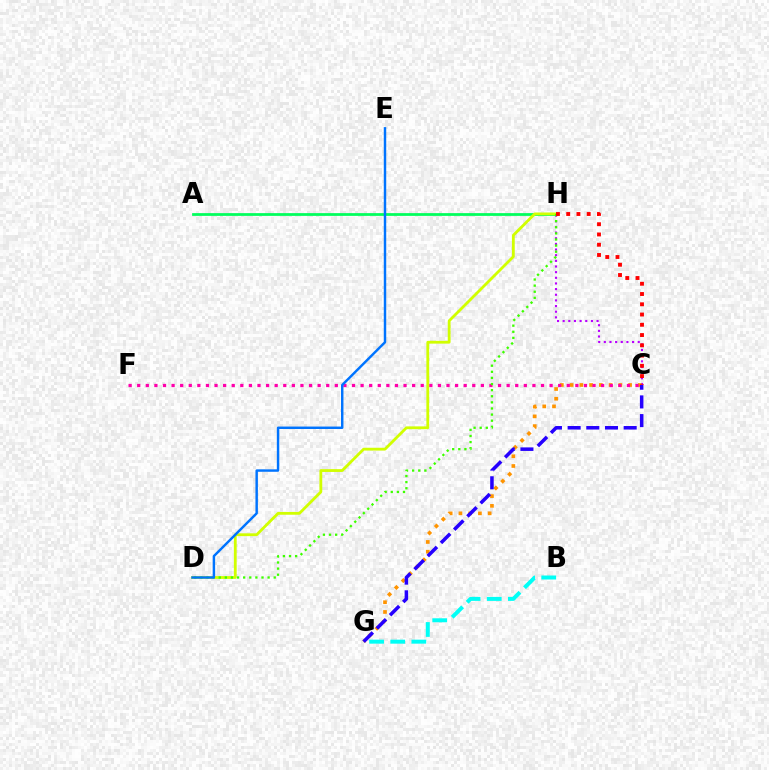{('A', 'H'): [{'color': '#00ff5c', 'line_style': 'solid', 'thickness': 1.99}], ('C', 'H'): [{'color': '#b900ff', 'line_style': 'dotted', 'thickness': 1.54}, {'color': '#ff0000', 'line_style': 'dotted', 'thickness': 2.79}], ('C', 'G'): [{'color': '#ff9400', 'line_style': 'dotted', 'thickness': 2.65}, {'color': '#2500ff', 'line_style': 'dashed', 'thickness': 2.54}], ('C', 'F'): [{'color': '#ff00ac', 'line_style': 'dotted', 'thickness': 2.33}], ('D', 'H'): [{'color': '#d1ff00', 'line_style': 'solid', 'thickness': 2.02}, {'color': '#3dff00', 'line_style': 'dotted', 'thickness': 1.66}], ('B', 'G'): [{'color': '#00fff6', 'line_style': 'dashed', 'thickness': 2.87}], ('D', 'E'): [{'color': '#0074ff', 'line_style': 'solid', 'thickness': 1.76}]}